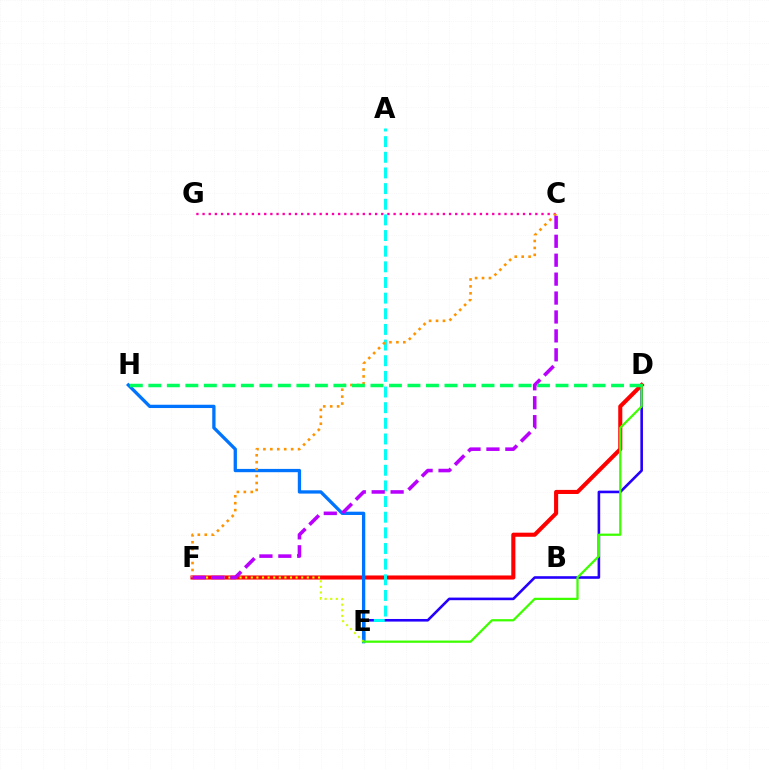{('D', 'E'): [{'color': '#2500ff', 'line_style': 'solid', 'thickness': 1.88}, {'color': '#3dff00', 'line_style': 'solid', 'thickness': 1.62}], ('D', 'F'): [{'color': '#ff0000', 'line_style': 'solid', 'thickness': 2.94}], ('A', 'E'): [{'color': '#00fff6', 'line_style': 'dashed', 'thickness': 2.13}], ('E', 'H'): [{'color': '#0074ff', 'line_style': 'solid', 'thickness': 2.37}], ('C', 'G'): [{'color': '#ff00ac', 'line_style': 'dotted', 'thickness': 1.67}], ('E', 'F'): [{'color': '#d1ff00', 'line_style': 'dotted', 'thickness': 1.52}], ('C', 'F'): [{'color': '#ff9400', 'line_style': 'dotted', 'thickness': 1.88}, {'color': '#b900ff', 'line_style': 'dashed', 'thickness': 2.57}], ('D', 'H'): [{'color': '#00ff5c', 'line_style': 'dashed', 'thickness': 2.51}]}